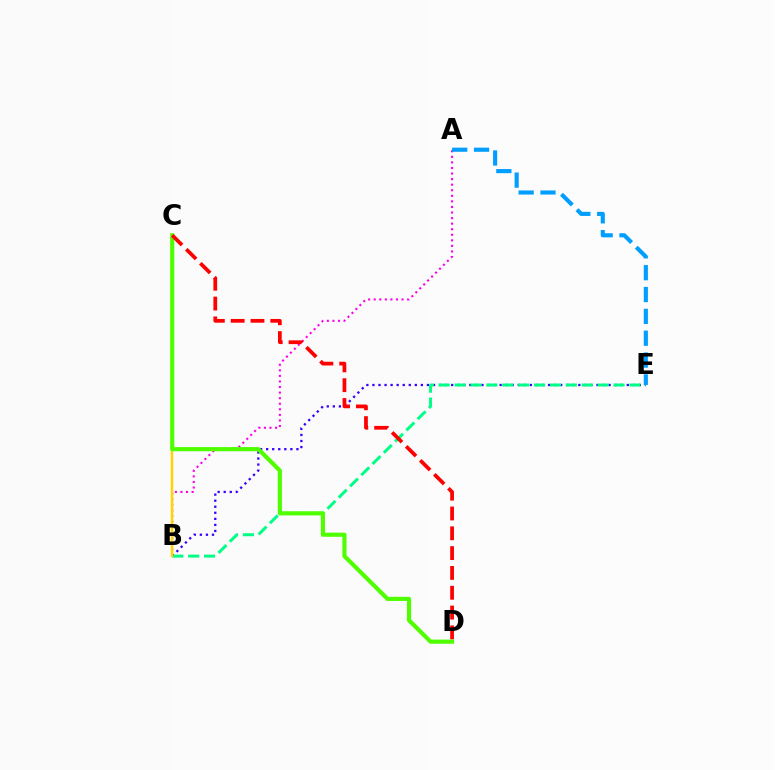{('B', 'E'): [{'color': '#3700ff', 'line_style': 'dotted', 'thickness': 1.65}, {'color': '#00ff86', 'line_style': 'dashed', 'thickness': 2.16}], ('A', 'B'): [{'color': '#ff00ed', 'line_style': 'dotted', 'thickness': 1.51}], ('A', 'E'): [{'color': '#009eff', 'line_style': 'dashed', 'thickness': 2.97}], ('B', 'C'): [{'color': '#ffd500', 'line_style': 'solid', 'thickness': 1.77}], ('C', 'D'): [{'color': '#4fff00', 'line_style': 'solid', 'thickness': 2.99}, {'color': '#ff0000', 'line_style': 'dashed', 'thickness': 2.69}]}